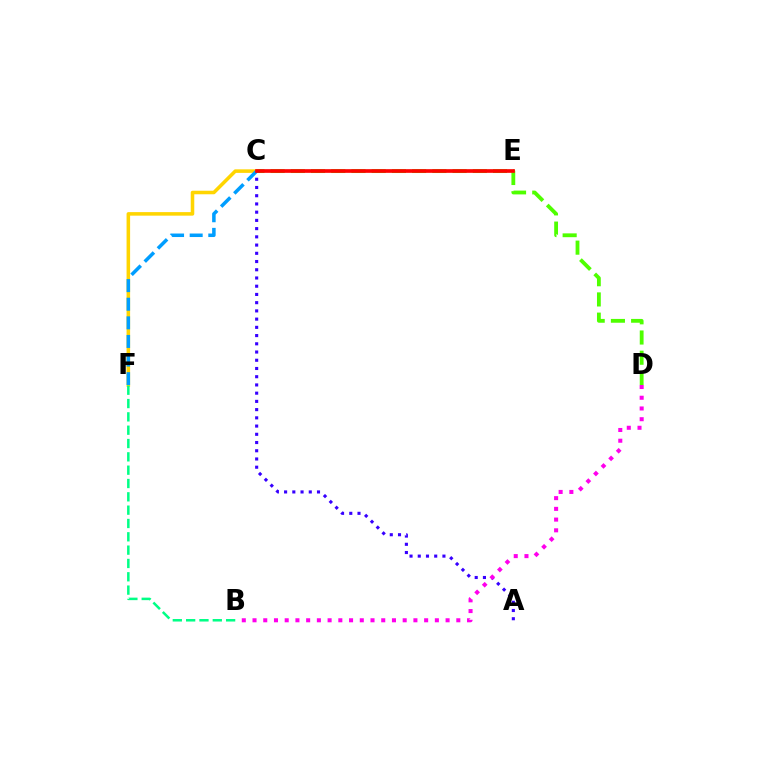{('C', 'D'): [{'color': '#4fff00', 'line_style': 'dashed', 'thickness': 2.75}], ('C', 'F'): [{'color': '#ffd500', 'line_style': 'solid', 'thickness': 2.55}, {'color': '#009eff', 'line_style': 'dashed', 'thickness': 2.53}], ('A', 'C'): [{'color': '#3700ff', 'line_style': 'dotted', 'thickness': 2.24}], ('B', 'F'): [{'color': '#00ff86', 'line_style': 'dashed', 'thickness': 1.81}], ('B', 'D'): [{'color': '#ff00ed', 'line_style': 'dotted', 'thickness': 2.91}], ('C', 'E'): [{'color': '#ff0000', 'line_style': 'solid', 'thickness': 2.64}]}